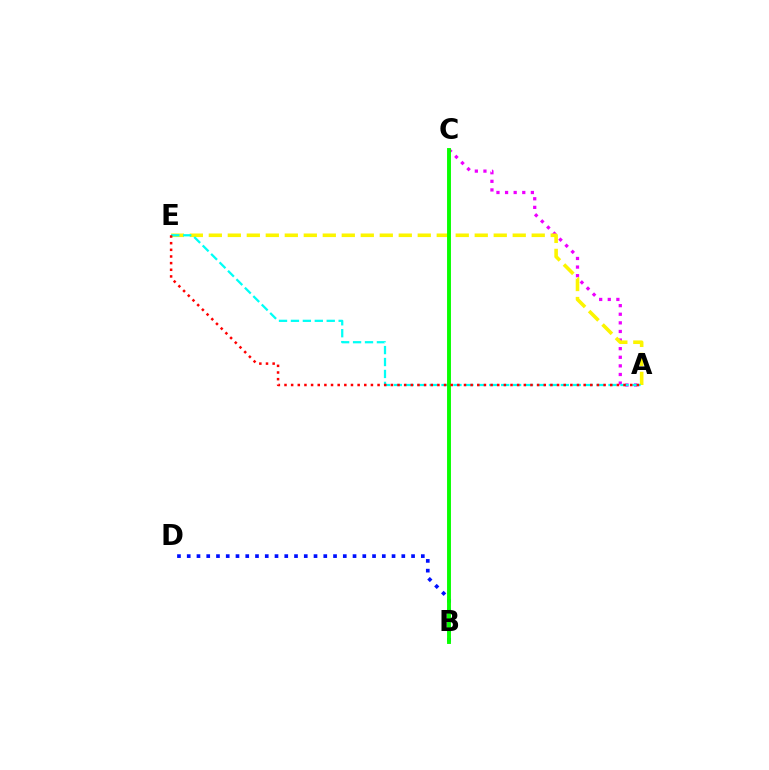{('B', 'D'): [{'color': '#0010ff', 'line_style': 'dotted', 'thickness': 2.65}], ('A', 'C'): [{'color': '#ee00ff', 'line_style': 'dotted', 'thickness': 2.34}], ('A', 'E'): [{'color': '#fcf500', 'line_style': 'dashed', 'thickness': 2.58}, {'color': '#00fff6', 'line_style': 'dashed', 'thickness': 1.62}, {'color': '#ff0000', 'line_style': 'dotted', 'thickness': 1.81}], ('B', 'C'): [{'color': '#08ff00', 'line_style': 'solid', 'thickness': 2.81}]}